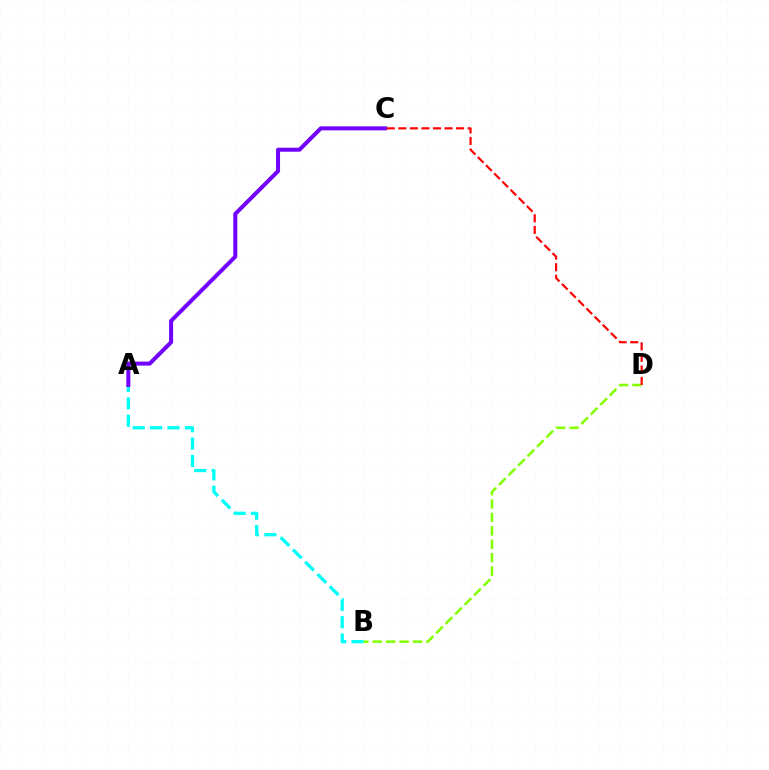{('A', 'B'): [{'color': '#00fff6', 'line_style': 'dashed', 'thickness': 2.36}], ('B', 'D'): [{'color': '#84ff00', 'line_style': 'dashed', 'thickness': 1.82}], ('A', 'C'): [{'color': '#7200ff', 'line_style': 'solid', 'thickness': 2.88}], ('C', 'D'): [{'color': '#ff0000', 'line_style': 'dashed', 'thickness': 1.57}]}